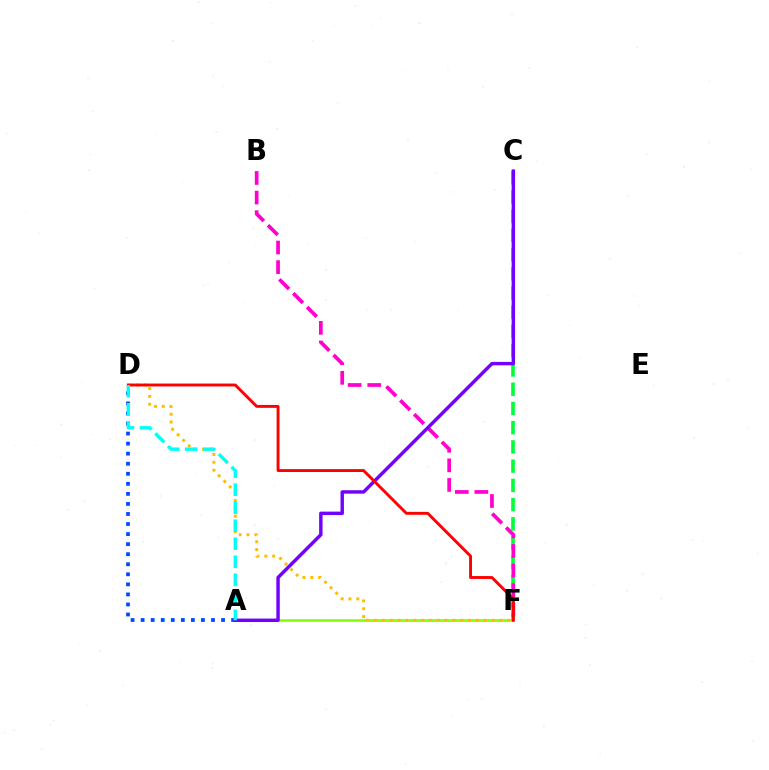{('A', 'F'): [{'color': '#84ff00', 'line_style': 'solid', 'thickness': 1.87}], ('C', 'F'): [{'color': '#00ff39', 'line_style': 'dashed', 'thickness': 2.61}], ('A', 'D'): [{'color': '#004bff', 'line_style': 'dotted', 'thickness': 2.73}, {'color': '#00fff6', 'line_style': 'dashed', 'thickness': 2.45}], ('B', 'F'): [{'color': '#ff00cf', 'line_style': 'dashed', 'thickness': 2.66}], ('D', 'F'): [{'color': '#ffbd00', 'line_style': 'dotted', 'thickness': 2.13}, {'color': '#ff0000', 'line_style': 'solid', 'thickness': 2.09}], ('A', 'C'): [{'color': '#7200ff', 'line_style': 'solid', 'thickness': 2.47}]}